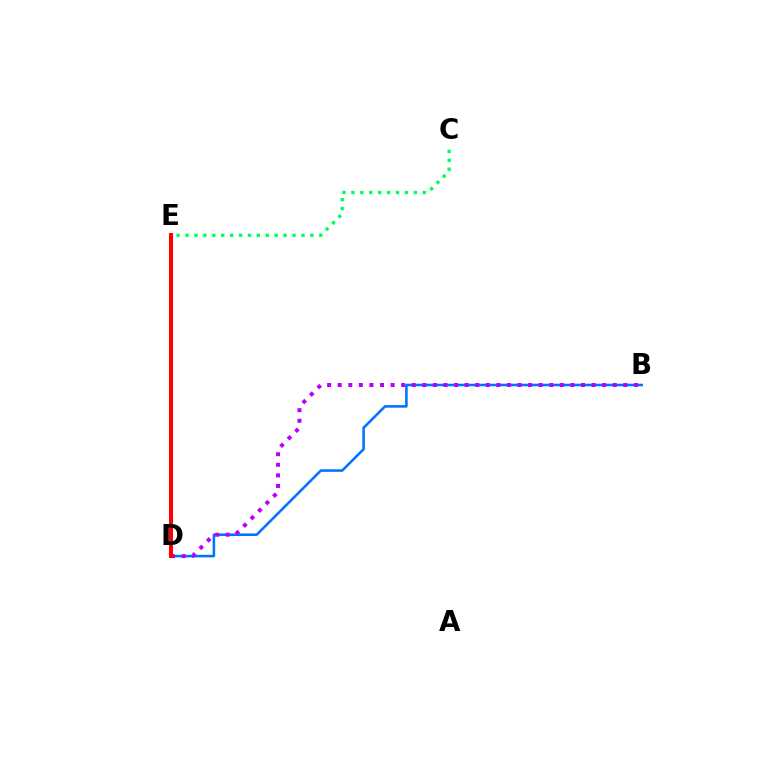{('C', 'E'): [{'color': '#00ff5c', 'line_style': 'dotted', 'thickness': 2.42}], ('B', 'D'): [{'color': '#0074ff', 'line_style': 'solid', 'thickness': 1.85}, {'color': '#b900ff', 'line_style': 'dotted', 'thickness': 2.87}], ('D', 'E'): [{'color': '#d1ff00', 'line_style': 'solid', 'thickness': 2.87}, {'color': '#ff0000', 'line_style': 'solid', 'thickness': 2.89}]}